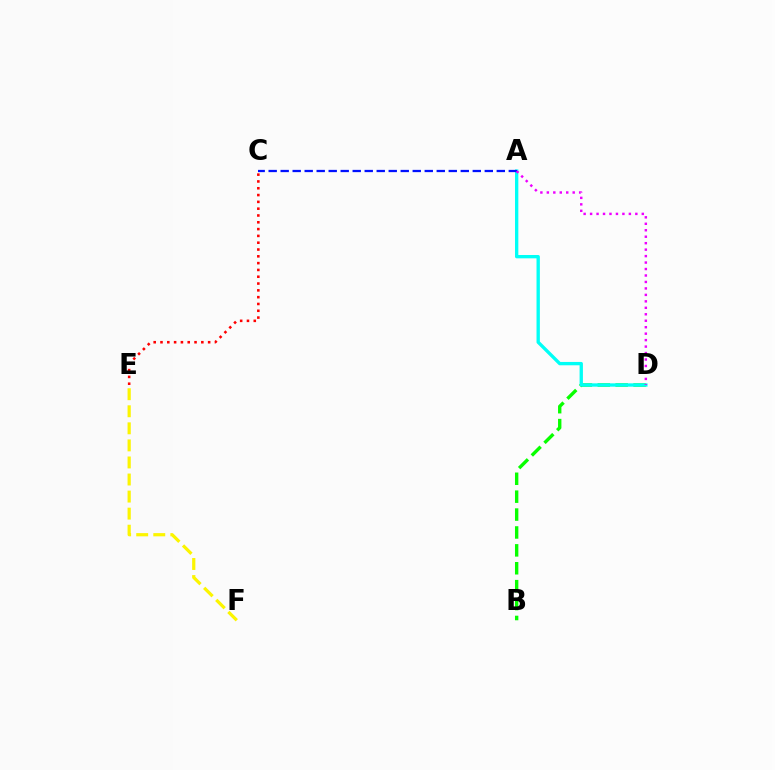{('B', 'D'): [{'color': '#08ff00', 'line_style': 'dashed', 'thickness': 2.43}], ('A', 'D'): [{'color': '#00fff6', 'line_style': 'solid', 'thickness': 2.4}, {'color': '#ee00ff', 'line_style': 'dotted', 'thickness': 1.76}], ('C', 'E'): [{'color': '#ff0000', 'line_style': 'dotted', 'thickness': 1.85}], ('A', 'C'): [{'color': '#0010ff', 'line_style': 'dashed', 'thickness': 1.63}], ('E', 'F'): [{'color': '#fcf500', 'line_style': 'dashed', 'thickness': 2.32}]}